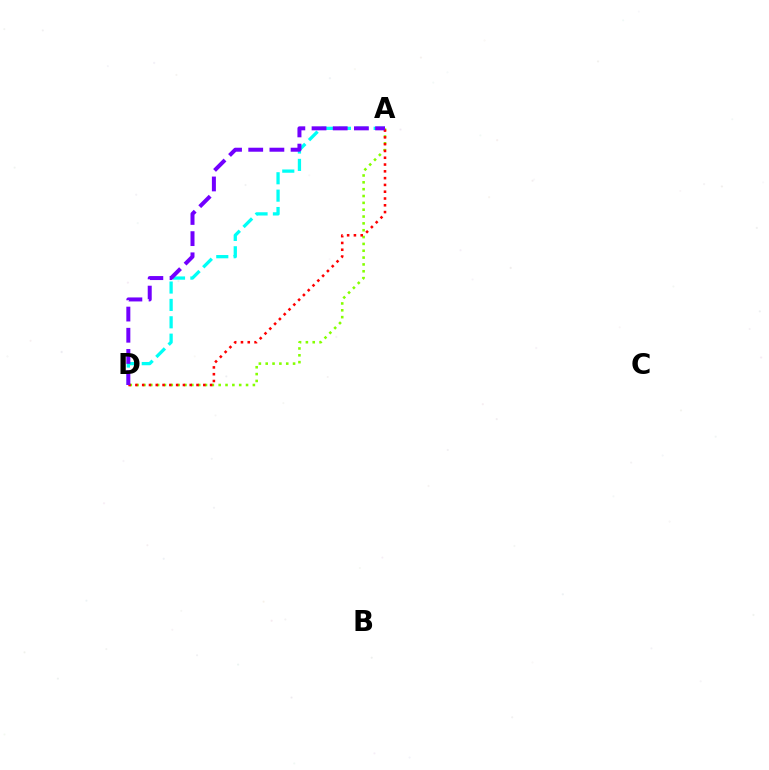{('A', 'D'): [{'color': '#84ff00', 'line_style': 'dotted', 'thickness': 1.86}, {'color': '#00fff6', 'line_style': 'dashed', 'thickness': 2.36}, {'color': '#ff0000', 'line_style': 'dotted', 'thickness': 1.85}, {'color': '#7200ff', 'line_style': 'dashed', 'thickness': 2.88}]}